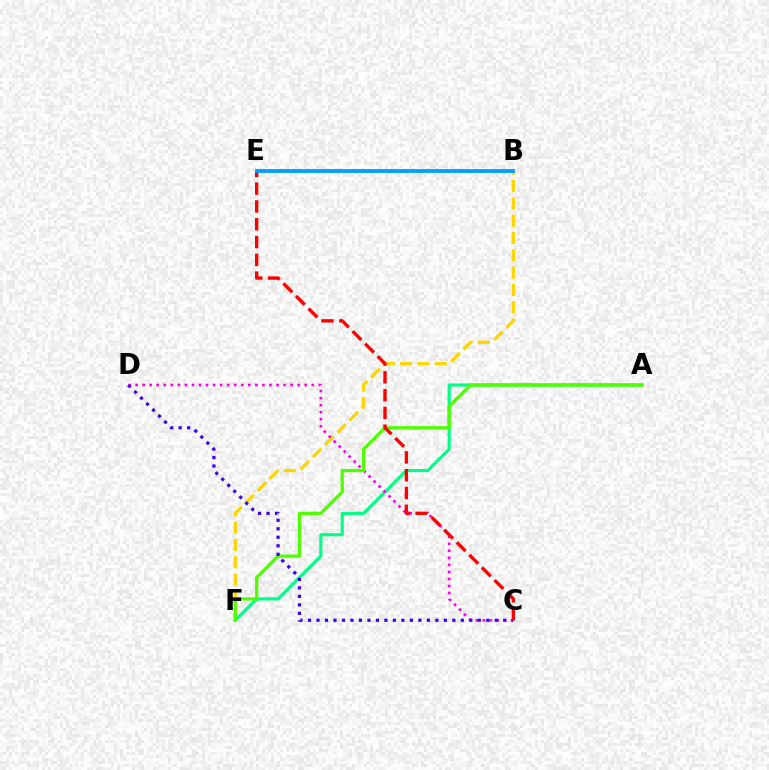{('B', 'F'): [{'color': '#ffd500', 'line_style': 'dashed', 'thickness': 2.35}], ('A', 'F'): [{'color': '#00ff86', 'line_style': 'solid', 'thickness': 2.25}, {'color': '#4fff00', 'line_style': 'solid', 'thickness': 2.34}], ('C', 'D'): [{'color': '#ff00ed', 'line_style': 'dotted', 'thickness': 1.91}, {'color': '#3700ff', 'line_style': 'dotted', 'thickness': 2.31}], ('C', 'E'): [{'color': '#ff0000', 'line_style': 'dashed', 'thickness': 2.42}], ('B', 'E'): [{'color': '#009eff', 'line_style': 'solid', 'thickness': 2.74}]}